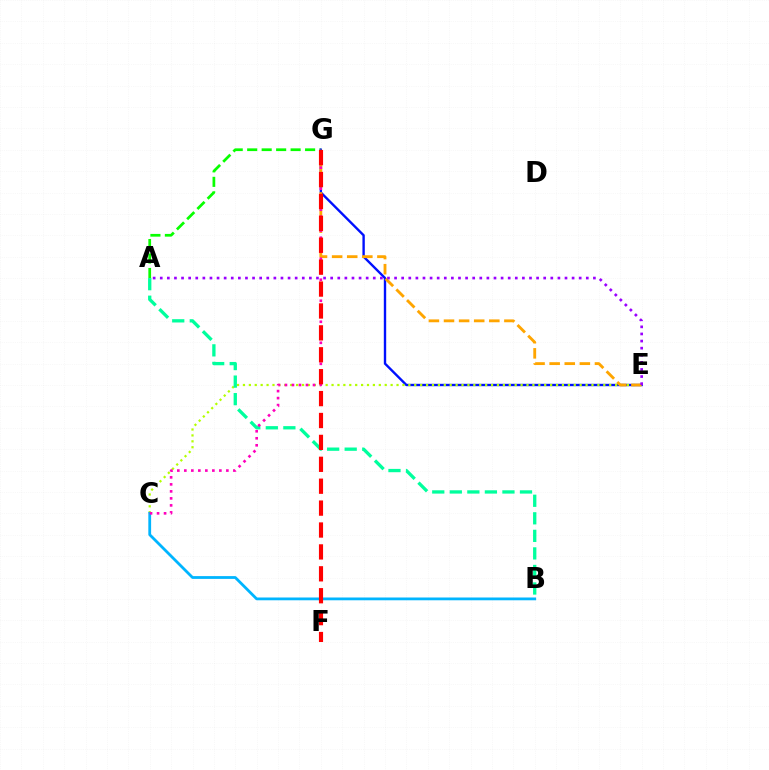{('A', 'G'): [{'color': '#08ff00', 'line_style': 'dashed', 'thickness': 1.97}], ('E', 'G'): [{'color': '#0010ff', 'line_style': 'solid', 'thickness': 1.71}, {'color': '#ffa500', 'line_style': 'dashed', 'thickness': 2.05}], ('C', 'E'): [{'color': '#b3ff00', 'line_style': 'dotted', 'thickness': 1.61}], ('B', 'C'): [{'color': '#00b5ff', 'line_style': 'solid', 'thickness': 2.01}], ('A', 'B'): [{'color': '#00ff9d', 'line_style': 'dashed', 'thickness': 2.38}], ('C', 'G'): [{'color': '#ff00bd', 'line_style': 'dotted', 'thickness': 1.9}], ('F', 'G'): [{'color': '#ff0000', 'line_style': 'dashed', 'thickness': 2.98}], ('A', 'E'): [{'color': '#9b00ff', 'line_style': 'dotted', 'thickness': 1.93}]}